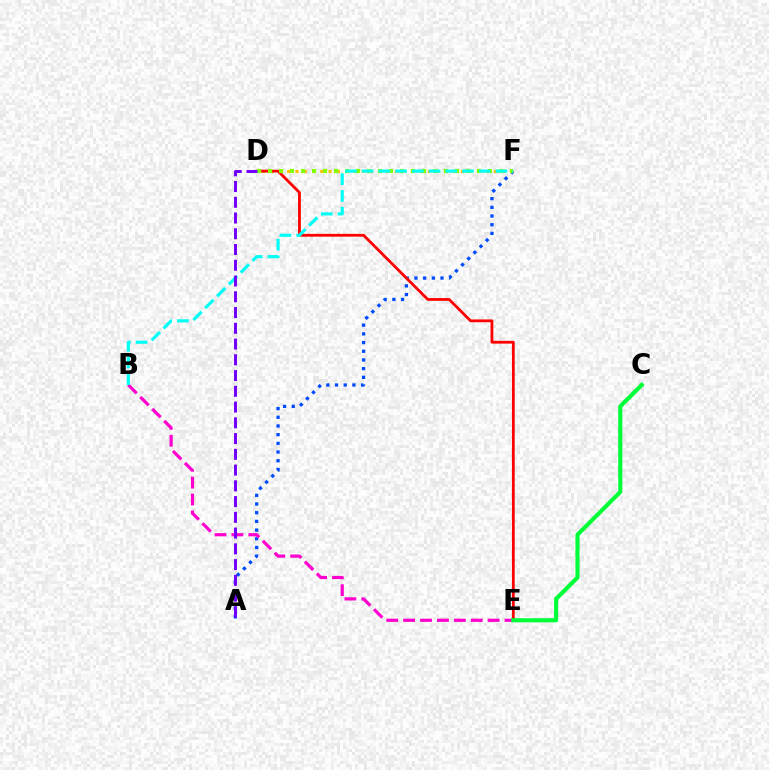{('A', 'F'): [{'color': '#004bff', 'line_style': 'dotted', 'thickness': 2.36}], ('D', 'F'): [{'color': '#ffbd00', 'line_style': 'dotted', 'thickness': 2.25}, {'color': '#84ff00', 'line_style': 'dotted', 'thickness': 2.99}], ('D', 'E'): [{'color': '#ff0000', 'line_style': 'solid', 'thickness': 2.01}], ('B', 'E'): [{'color': '#ff00cf', 'line_style': 'dashed', 'thickness': 2.3}], ('B', 'F'): [{'color': '#00fff6', 'line_style': 'dashed', 'thickness': 2.27}], ('C', 'E'): [{'color': '#00ff39', 'line_style': 'solid', 'thickness': 2.99}], ('A', 'D'): [{'color': '#7200ff', 'line_style': 'dashed', 'thickness': 2.14}]}